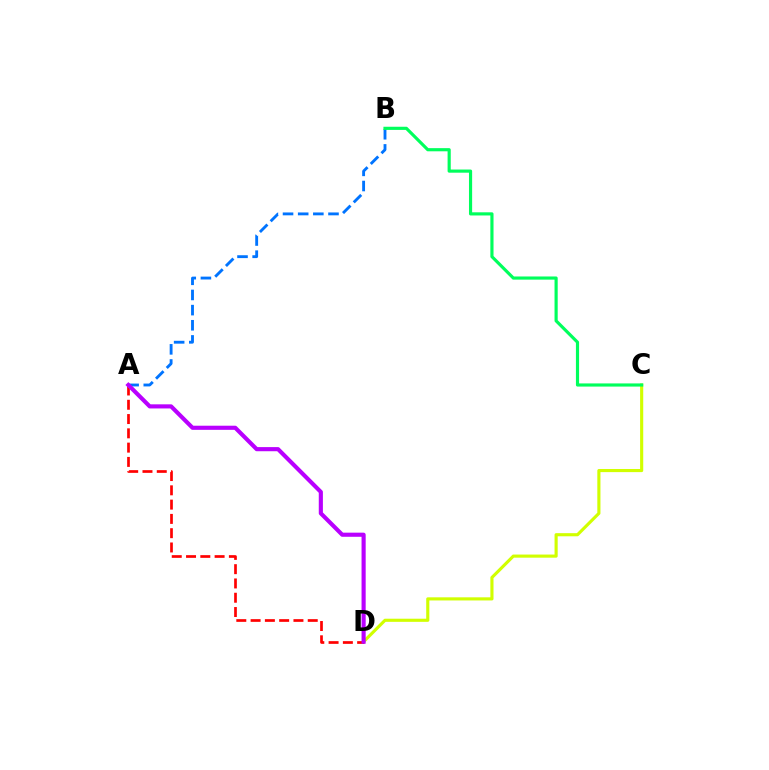{('A', 'B'): [{'color': '#0074ff', 'line_style': 'dashed', 'thickness': 2.06}], ('C', 'D'): [{'color': '#d1ff00', 'line_style': 'solid', 'thickness': 2.25}], ('A', 'D'): [{'color': '#ff0000', 'line_style': 'dashed', 'thickness': 1.94}, {'color': '#b900ff', 'line_style': 'solid', 'thickness': 2.97}], ('B', 'C'): [{'color': '#00ff5c', 'line_style': 'solid', 'thickness': 2.27}]}